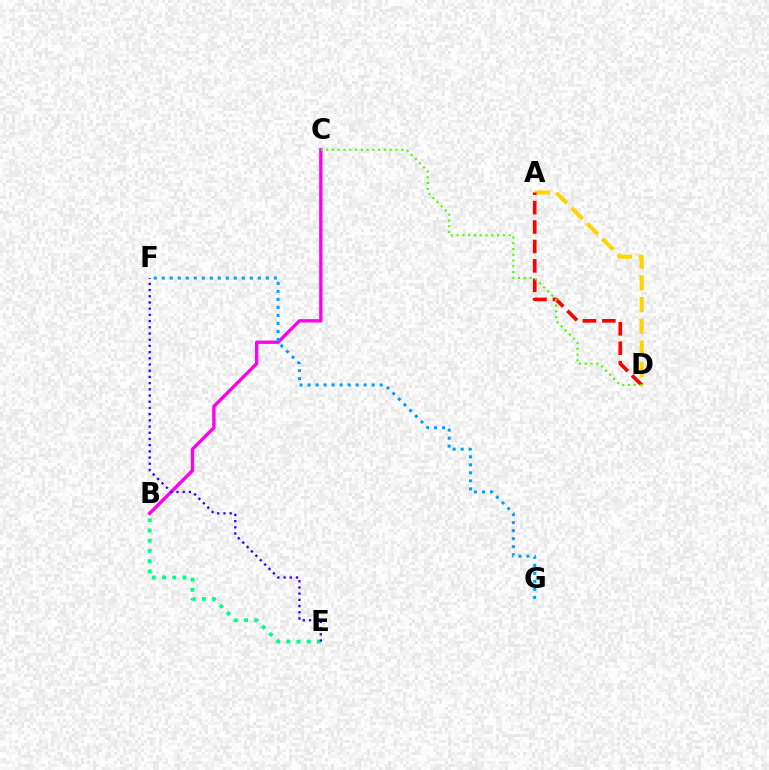{('B', 'C'): [{'color': '#ff00ed', 'line_style': 'solid', 'thickness': 2.4}], ('F', 'G'): [{'color': '#009eff', 'line_style': 'dotted', 'thickness': 2.18}], ('A', 'D'): [{'color': '#ffd500', 'line_style': 'dashed', 'thickness': 2.95}, {'color': '#ff0000', 'line_style': 'dashed', 'thickness': 2.64}], ('B', 'E'): [{'color': '#00ff86', 'line_style': 'dotted', 'thickness': 2.77}], ('E', 'F'): [{'color': '#3700ff', 'line_style': 'dotted', 'thickness': 1.69}], ('C', 'D'): [{'color': '#4fff00', 'line_style': 'dotted', 'thickness': 1.57}]}